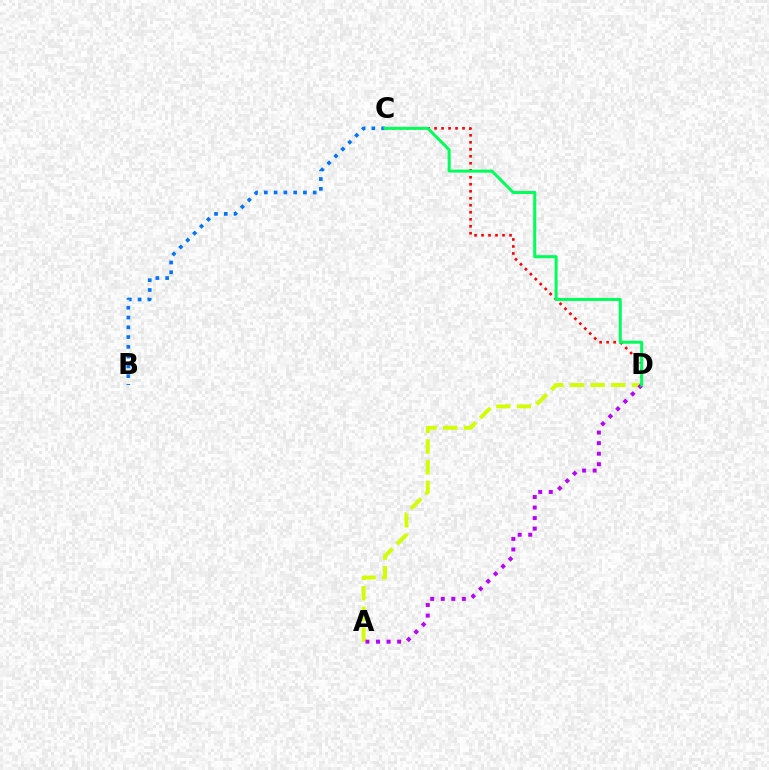{('C', 'D'): [{'color': '#ff0000', 'line_style': 'dotted', 'thickness': 1.9}, {'color': '#00ff5c', 'line_style': 'solid', 'thickness': 2.17}], ('A', 'D'): [{'color': '#d1ff00', 'line_style': 'dashed', 'thickness': 2.8}, {'color': '#b900ff', 'line_style': 'dotted', 'thickness': 2.87}], ('B', 'C'): [{'color': '#0074ff', 'line_style': 'dotted', 'thickness': 2.66}]}